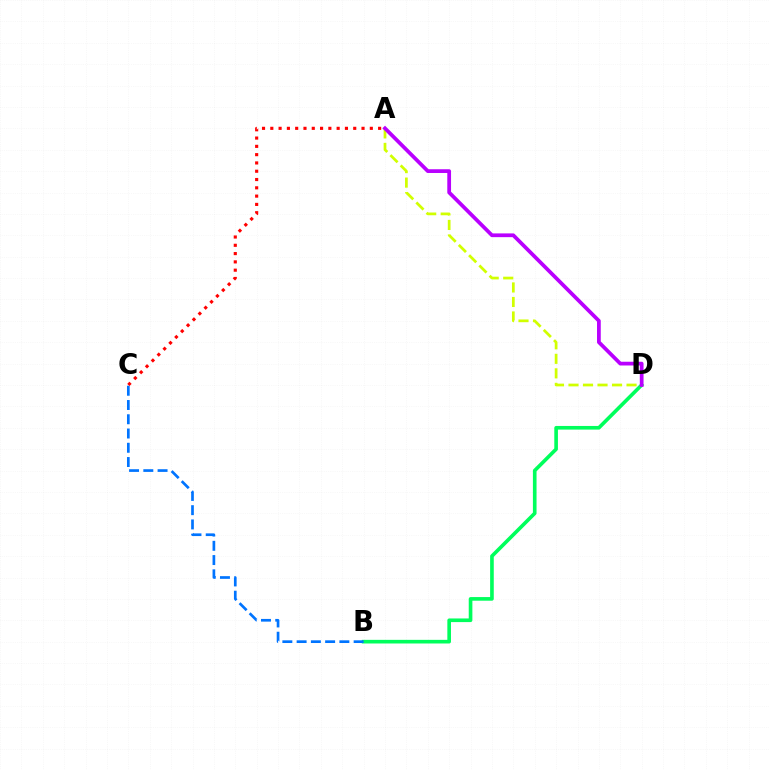{('A', 'D'): [{'color': '#d1ff00', 'line_style': 'dashed', 'thickness': 1.97}, {'color': '#b900ff', 'line_style': 'solid', 'thickness': 2.7}], ('A', 'C'): [{'color': '#ff0000', 'line_style': 'dotted', 'thickness': 2.25}], ('B', 'D'): [{'color': '#00ff5c', 'line_style': 'solid', 'thickness': 2.62}], ('B', 'C'): [{'color': '#0074ff', 'line_style': 'dashed', 'thickness': 1.94}]}